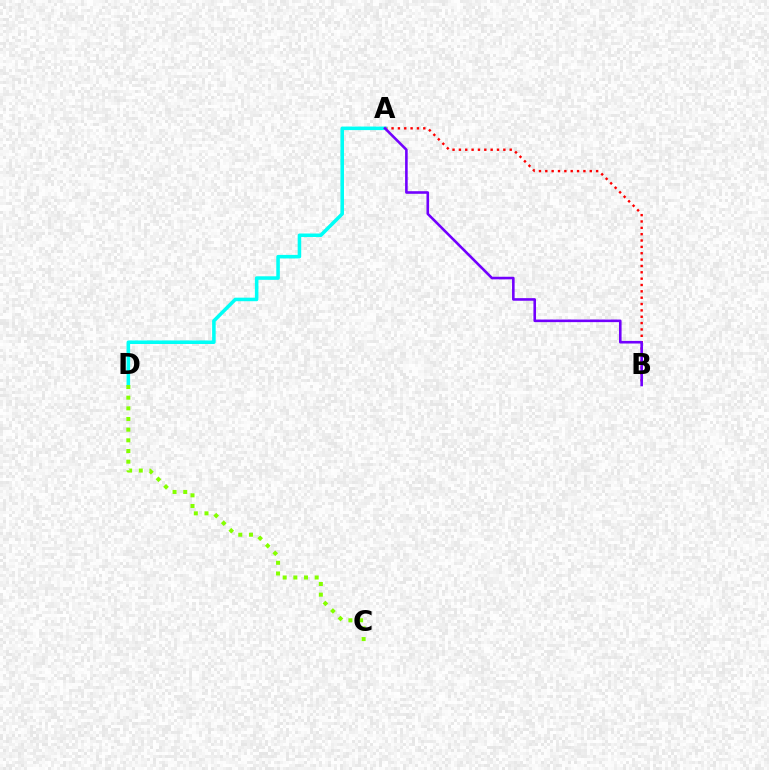{('A', 'B'): [{'color': '#ff0000', 'line_style': 'dotted', 'thickness': 1.73}, {'color': '#7200ff', 'line_style': 'solid', 'thickness': 1.87}], ('A', 'D'): [{'color': '#00fff6', 'line_style': 'solid', 'thickness': 2.55}], ('C', 'D'): [{'color': '#84ff00', 'line_style': 'dotted', 'thickness': 2.9}]}